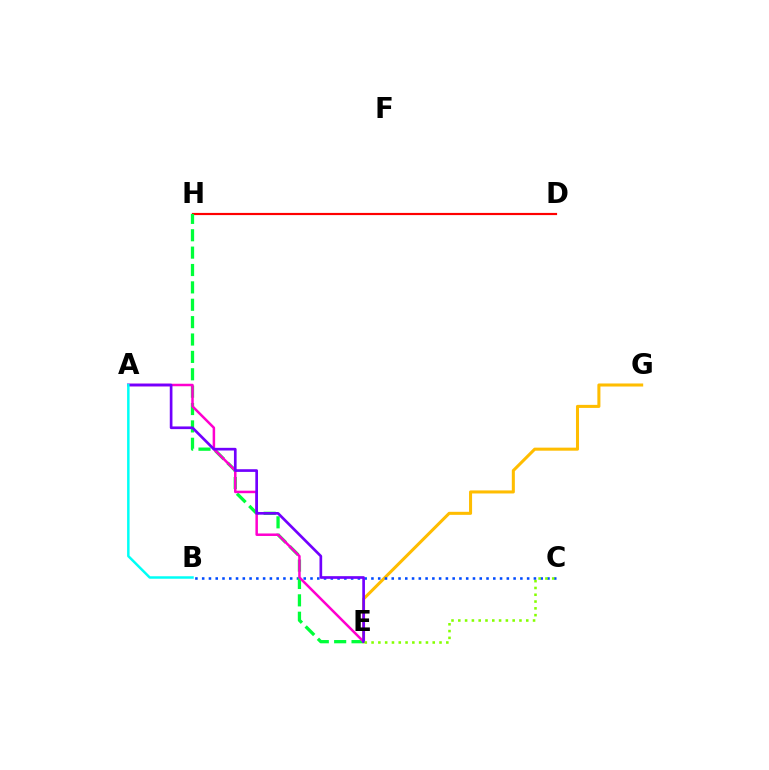{('E', 'G'): [{'color': '#ffbd00', 'line_style': 'solid', 'thickness': 2.19}], ('D', 'H'): [{'color': '#ff0000', 'line_style': 'solid', 'thickness': 1.57}], ('B', 'C'): [{'color': '#004bff', 'line_style': 'dotted', 'thickness': 1.84}], ('E', 'H'): [{'color': '#00ff39', 'line_style': 'dashed', 'thickness': 2.36}], ('A', 'E'): [{'color': '#ff00cf', 'line_style': 'solid', 'thickness': 1.8}, {'color': '#7200ff', 'line_style': 'solid', 'thickness': 1.93}], ('A', 'B'): [{'color': '#00fff6', 'line_style': 'solid', 'thickness': 1.79}], ('C', 'E'): [{'color': '#84ff00', 'line_style': 'dotted', 'thickness': 1.85}]}